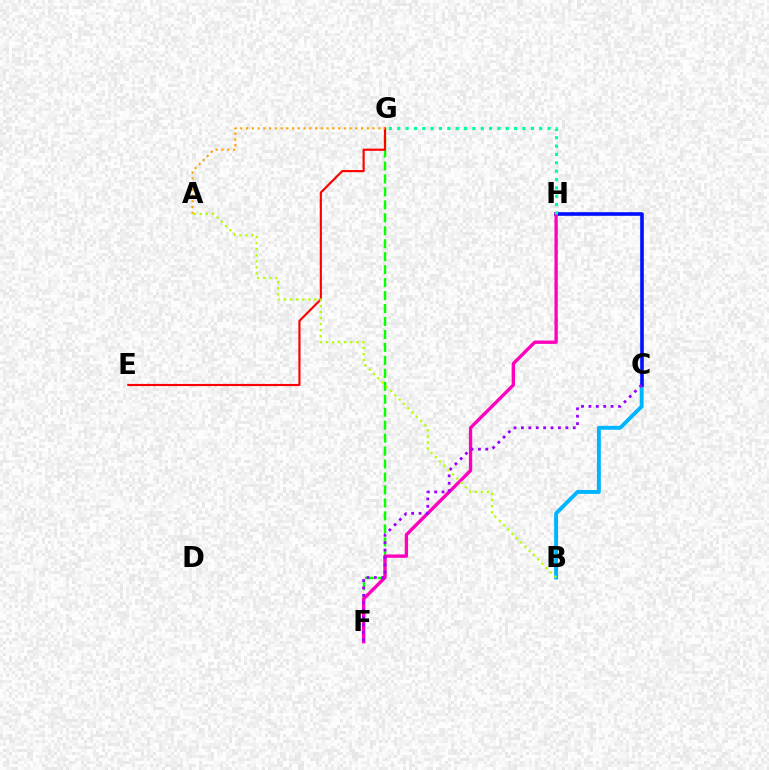{('F', 'G'): [{'color': '#08ff00', 'line_style': 'dashed', 'thickness': 1.76}], ('B', 'C'): [{'color': '#00b5ff', 'line_style': 'solid', 'thickness': 2.79}], ('C', 'H'): [{'color': '#0010ff', 'line_style': 'solid', 'thickness': 2.6}], ('F', 'H'): [{'color': '#ff00bd', 'line_style': 'solid', 'thickness': 2.4}], ('E', 'G'): [{'color': '#ff0000', 'line_style': 'solid', 'thickness': 1.55}], ('C', 'F'): [{'color': '#9b00ff', 'line_style': 'dotted', 'thickness': 2.01}], ('G', 'H'): [{'color': '#00ff9d', 'line_style': 'dotted', 'thickness': 2.27}], ('A', 'G'): [{'color': '#ffa500', 'line_style': 'dotted', 'thickness': 1.56}], ('A', 'B'): [{'color': '#b3ff00', 'line_style': 'dotted', 'thickness': 1.64}]}